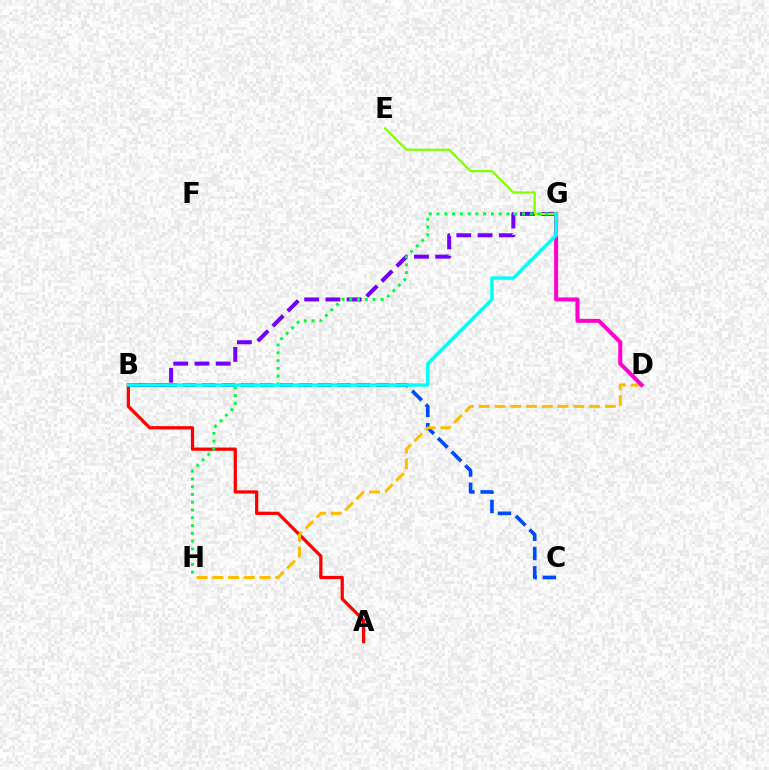{('B', 'G'): [{'color': '#7200ff', 'line_style': 'dashed', 'thickness': 2.89}, {'color': '#00fff6', 'line_style': 'solid', 'thickness': 2.45}], ('A', 'B'): [{'color': '#ff0000', 'line_style': 'solid', 'thickness': 2.33}], ('B', 'C'): [{'color': '#004bff', 'line_style': 'dashed', 'thickness': 2.62}], ('D', 'H'): [{'color': '#ffbd00', 'line_style': 'dashed', 'thickness': 2.14}], ('D', 'G'): [{'color': '#ff00cf', 'line_style': 'solid', 'thickness': 2.88}], ('E', 'G'): [{'color': '#84ff00', 'line_style': 'solid', 'thickness': 1.6}], ('G', 'H'): [{'color': '#00ff39', 'line_style': 'dotted', 'thickness': 2.11}]}